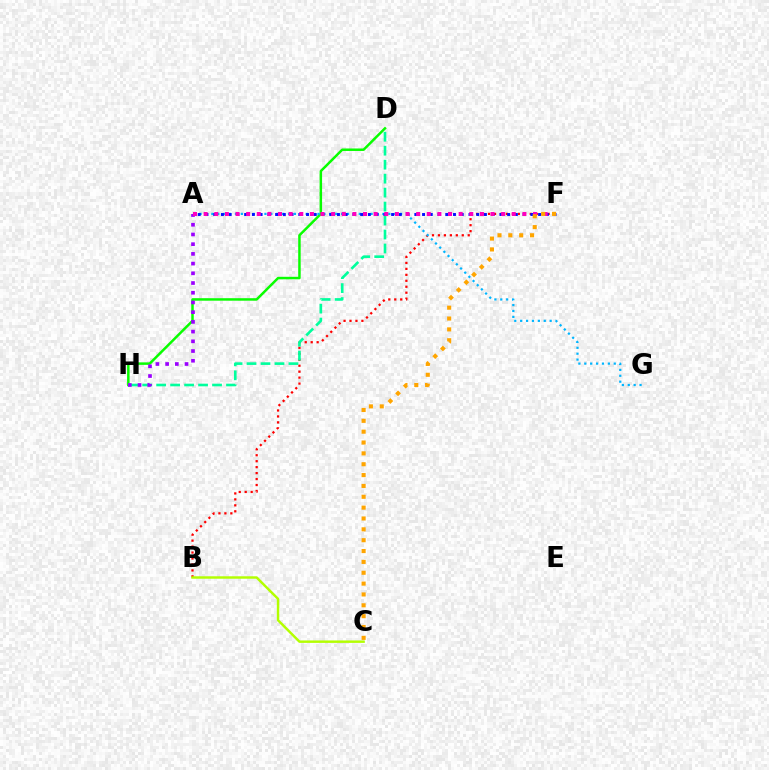{('D', 'H'): [{'color': '#08ff00', 'line_style': 'solid', 'thickness': 1.79}, {'color': '#00ff9d', 'line_style': 'dashed', 'thickness': 1.9}], ('B', 'F'): [{'color': '#ff0000', 'line_style': 'dotted', 'thickness': 1.62}], ('A', 'G'): [{'color': '#00b5ff', 'line_style': 'dotted', 'thickness': 1.6}], ('B', 'C'): [{'color': '#b3ff00', 'line_style': 'solid', 'thickness': 1.76}], ('A', 'F'): [{'color': '#0010ff', 'line_style': 'dotted', 'thickness': 2.1}, {'color': '#ff00bd', 'line_style': 'dotted', 'thickness': 2.89}], ('A', 'H'): [{'color': '#9b00ff', 'line_style': 'dotted', 'thickness': 2.64}], ('C', 'F'): [{'color': '#ffa500', 'line_style': 'dotted', 'thickness': 2.95}]}